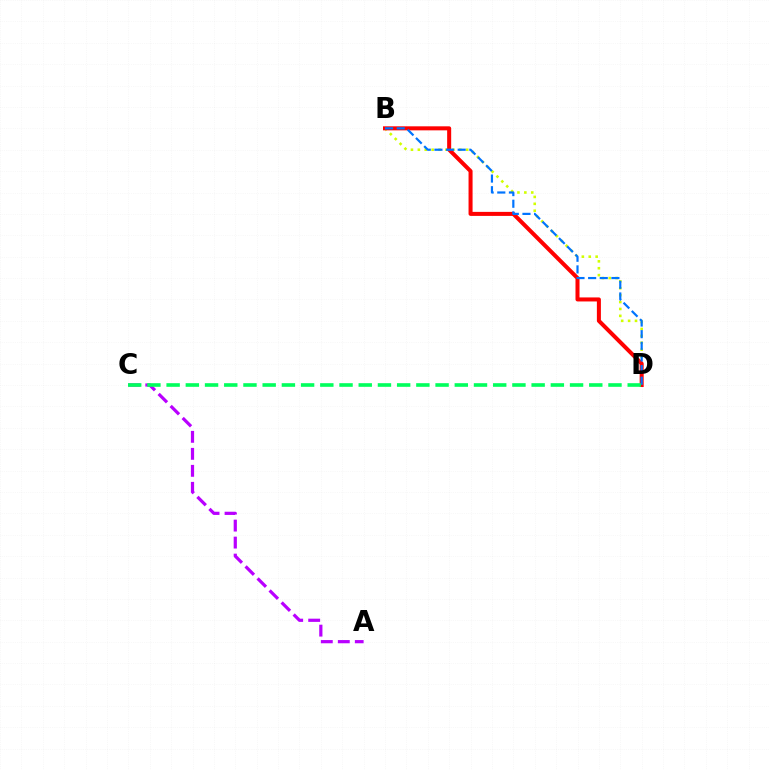{('B', 'D'): [{'color': '#d1ff00', 'line_style': 'dotted', 'thickness': 1.87}, {'color': '#ff0000', 'line_style': 'solid', 'thickness': 2.9}, {'color': '#0074ff', 'line_style': 'dashed', 'thickness': 1.58}], ('A', 'C'): [{'color': '#b900ff', 'line_style': 'dashed', 'thickness': 2.31}], ('C', 'D'): [{'color': '#00ff5c', 'line_style': 'dashed', 'thickness': 2.61}]}